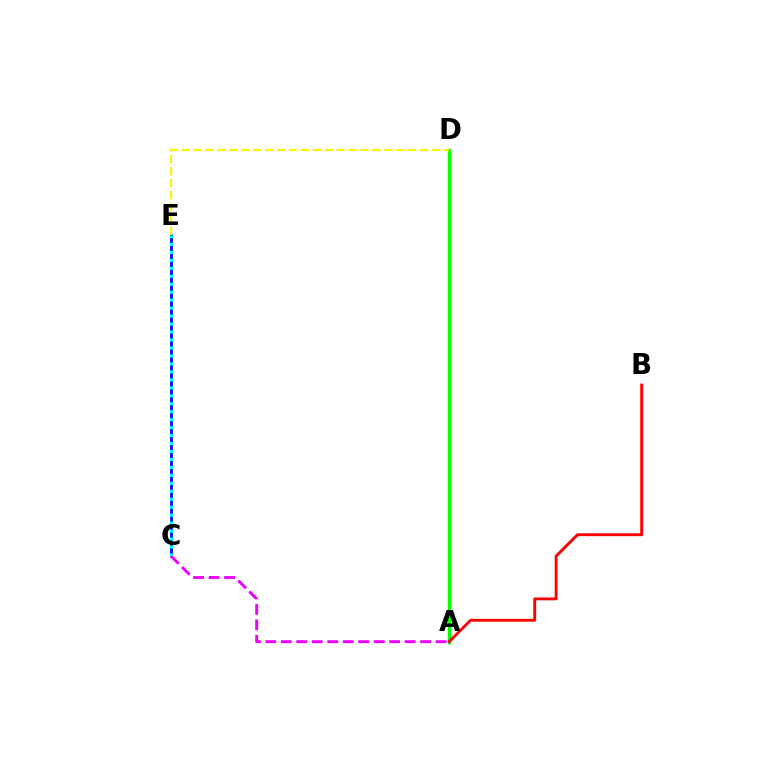{('A', 'D'): [{'color': '#08ff00', 'line_style': 'solid', 'thickness': 2.46}], ('C', 'E'): [{'color': '#0010ff', 'line_style': 'solid', 'thickness': 2.02}, {'color': '#00fff6', 'line_style': 'dotted', 'thickness': 2.16}], ('A', 'C'): [{'color': '#ee00ff', 'line_style': 'dashed', 'thickness': 2.1}], ('D', 'E'): [{'color': '#fcf500', 'line_style': 'dashed', 'thickness': 1.62}], ('A', 'B'): [{'color': '#ff0000', 'line_style': 'solid', 'thickness': 2.06}]}